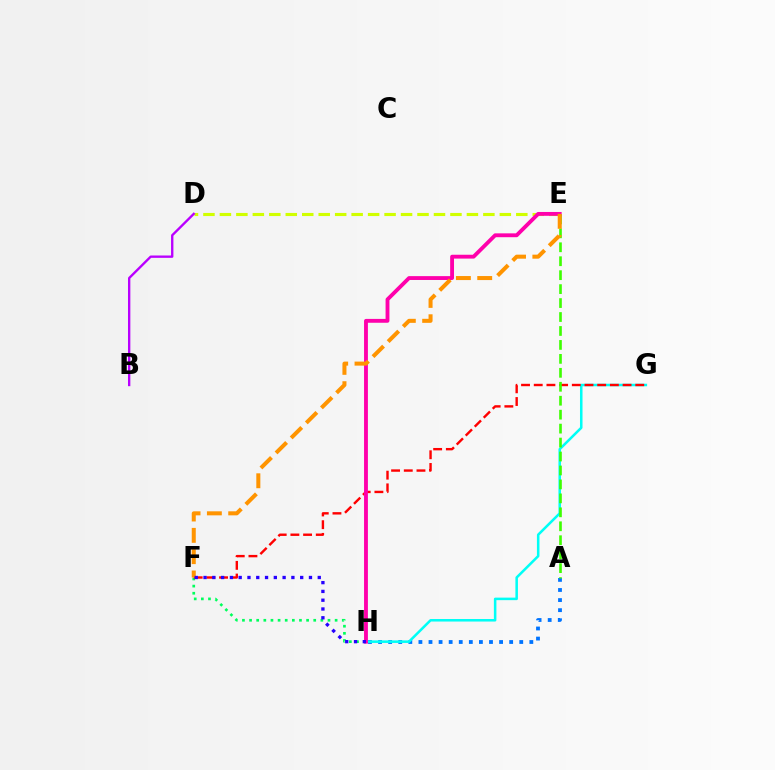{('D', 'E'): [{'color': '#d1ff00', 'line_style': 'dashed', 'thickness': 2.24}], ('F', 'H'): [{'color': '#00ff5c', 'line_style': 'dotted', 'thickness': 1.94}, {'color': '#2500ff', 'line_style': 'dotted', 'thickness': 2.39}], ('A', 'H'): [{'color': '#0074ff', 'line_style': 'dotted', 'thickness': 2.74}], ('G', 'H'): [{'color': '#00fff6', 'line_style': 'solid', 'thickness': 1.83}], ('F', 'G'): [{'color': '#ff0000', 'line_style': 'dashed', 'thickness': 1.72}], ('A', 'E'): [{'color': '#3dff00', 'line_style': 'dashed', 'thickness': 1.9}], ('E', 'H'): [{'color': '#ff00ac', 'line_style': 'solid', 'thickness': 2.77}], ('E', 'F'): [{'color': '#ff9400', 'line_style': 'dashed', 'thickness': 2.9}], ('B', 'D'): [{'color': '#b900ff', 'line_style': 'solid', 'thickness': 1.69}]}